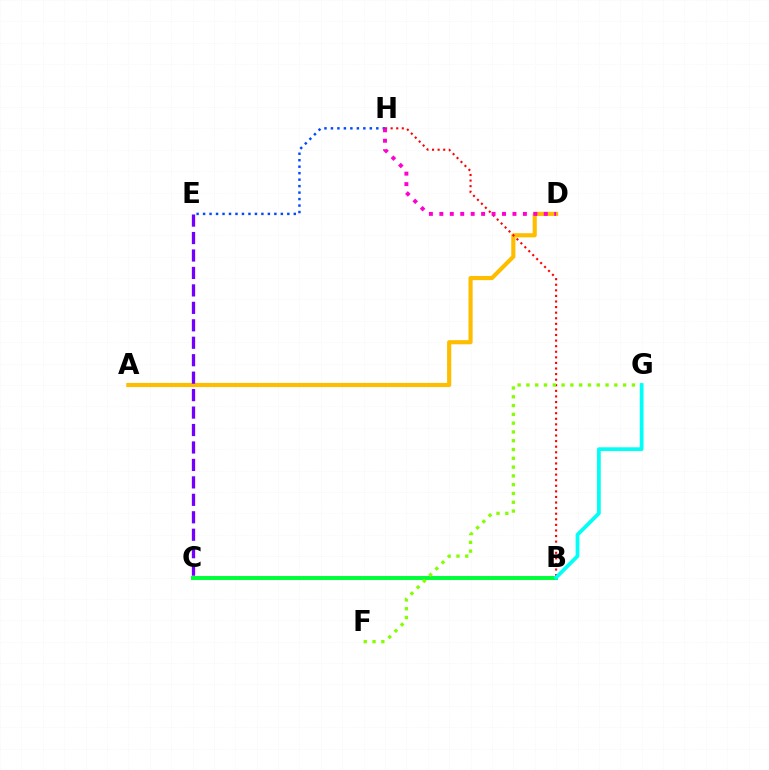{('A', 'D'): [{'color': '#ffbd00', 'line_style': 'solid', 'thickness': 2.98}], ('B', 'C'): [{'color': '#00ff39', 'line_style': 'solid', 'thickness': 2.85}], ('E', 'H'): [{'color': '#004bff', 'line_style': 'dotted', 'thickness': 1.76}], ('B', 'H'): [{'color': '#ff0000', 'line_style': 'dotted', 'thickness': 1.52}], ('F', 'G'): [{'color': '#84ff00', 'line_style': 'dotted', 'thickness': 2.39}], ('B', 'G'): [{'color': '#00fff6', 'line_style': 'solid', 'thickness': 2.69}], ('C', 'E'): [{'color': '#7200ff', 'line_style': 'dashed', 'thickness': 2.37}], ('D', 'H'): [{'color': '#ff00cf', 'line_style': 'dotted', 'thickness': 2.84}]}